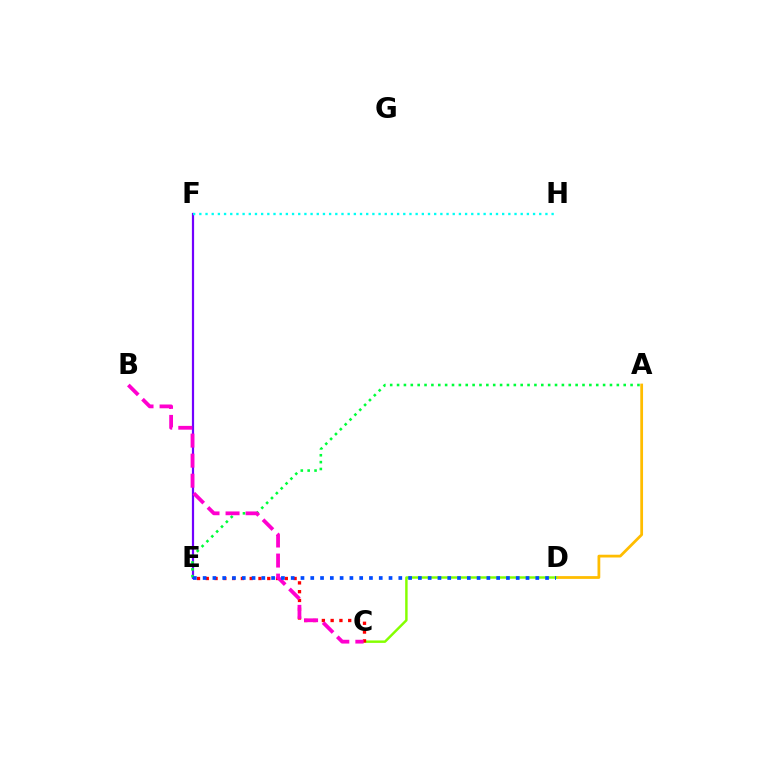{('A', 'D'): [{'color': '#ffbd00', 'line_style': 'solid', 'thickness': 2.0}], ('E', 'F'): [{'color': '#7200ff', 'line_style': 'solid', 'thickness': 1.59}], ('A', 'E'): [{'color': '#00ff39', 'line_style': 'dotted', 'thickness': 1.87}], ('C', 'D'): [{'color': '#84ff00', 'line_style': 'solid', 'thickness': 1.76}], ('C', 'E'): [{'color': '#ff0000', 'line_style': 'dotted', 'thickness': 2.39}], ('B', 'C'): [{'color': '#ff00cf', 'line_style': 'dashed', 'thickness': 2.72}], ('F', 'H'): [{'color': '#00fff6', 'line_style': 'dotted', 'thickness': 1.68}], ('D', 'E'): [{'color': '#004bff', 'line_style': 'dotted', 'thickness': 2.66}]}